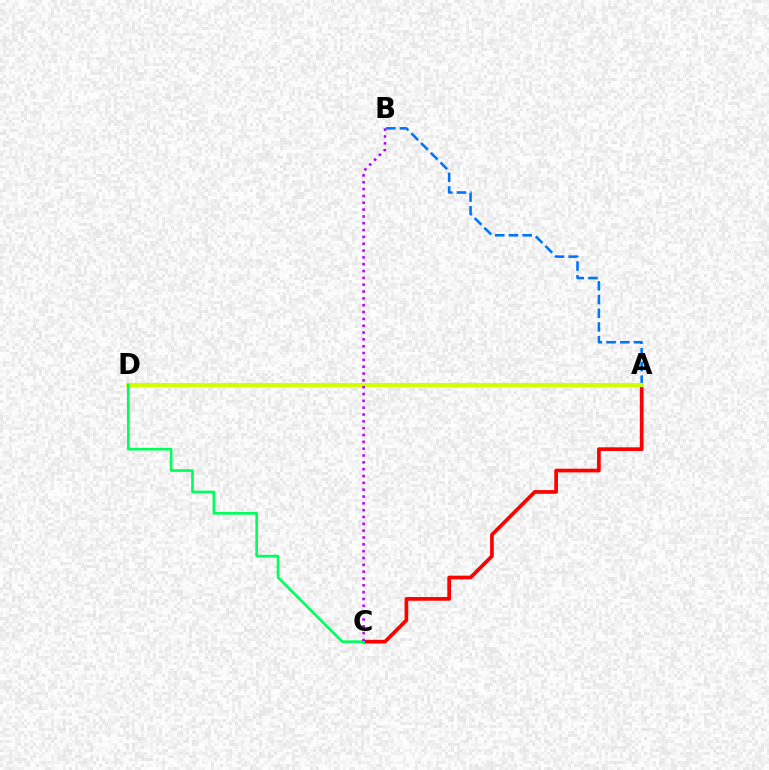{('A', 'B'): [{'color': '#0074ff', 'line_style': 'dashed', 'thickness': 1.86}], ('A', 'C'): [{'color': '#ff0000', 'line_style': 'solid', 'thickness': 2.66}], ('A', 'D'): [{'color': '#d1ff00', 'line_style': 'solid', 'thickness': 2.94}], ('C', 'D'): [{'color': '#00ff5c', 'line_style': 'solid', 'thickness': 1.92}], ('B', 'C'): [{'color': '#b900ff', 'line_style': 'dotted', 'thickness': 1.86}]}